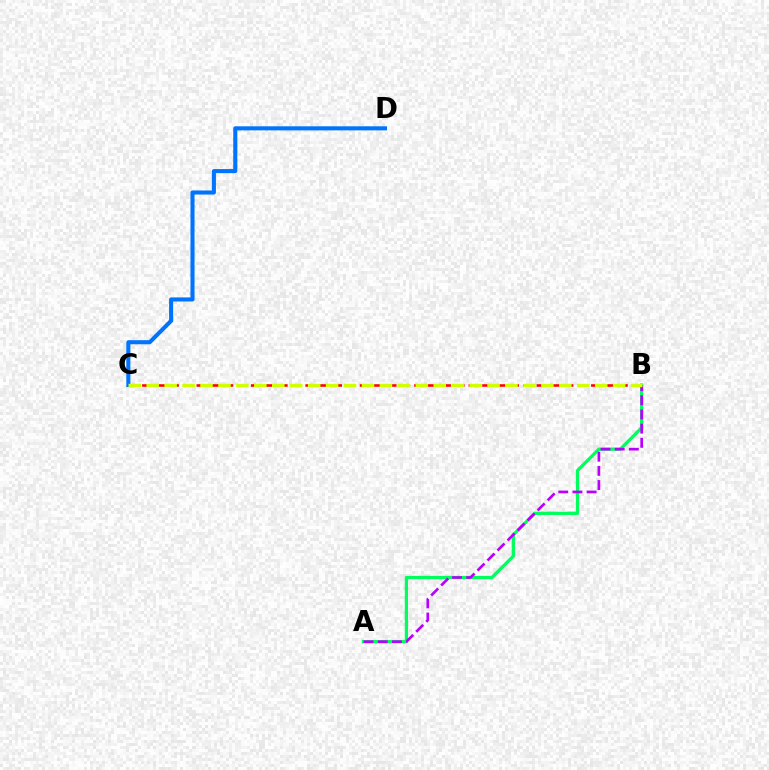{('B', 'C'): [{'color': '#ff0000', 'line_style': 'dashed', 'thickness': 1.85}, {'color': '#d1ff00', 'line_style': 'dashed', 'thickness': 2.44}], ('C', 'D'): [{'color': '#0074ff', 'line_style': 'solid', 'thickness': 2.93}], ('A', 'B'): [{'color': '#00ff5c', 'line_style': 'solid', 'thickness': 2.34}, {'color': '#b900ff', 'line_style': 'dashed', 'thickness': 1.93}]}